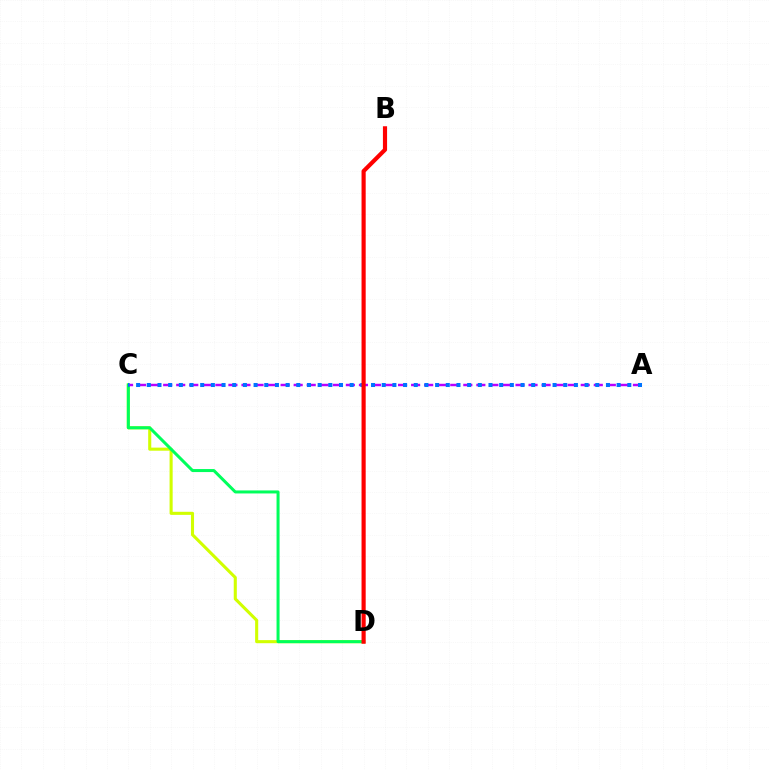{('C', 'D'): [{'color': '#d1ff00', 'line_style': 'solid', 'thickness': 2.22}, {'color': '#00ff5c', 'line_style': 'solid', 'thickness': 2.17}], ('A', 'C'): [{'color': '#b900ff', 'line_style': 'dashed', 'thickness': 1.77}, {'color': '#0074ff', 'line_style': 'dotted', 'thickness': 2.9}], ('B', 'D'): [{'color': '#ff0000', 'line_style': 'solid', 'thickness': 2.99}]}